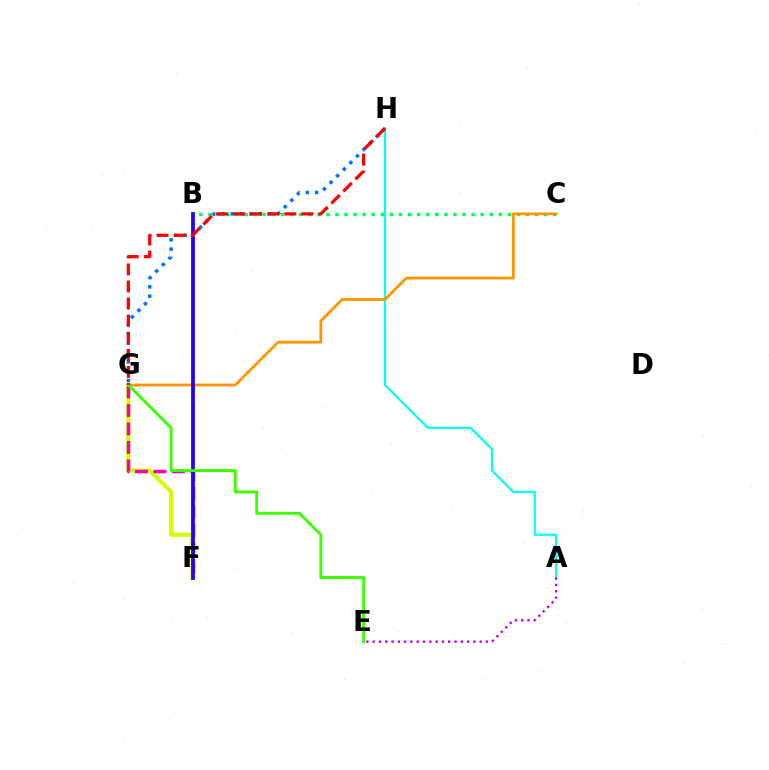{('A', 'H'): [{'color': '#00fff6', 'line_style': 'solid', 'thickness': 1.59}], ('B', 'C'): [{'color': '#00ff5c', 'line_style': 'dotted', 'thickness': 2.47}], ('G', 'H'): [{'color': '#0074ff', 'line_style': 'dotted', 'thickness': 2.53}, {'color': '#ff0000', 'line_style': 'dashed', 'thickness': 2.32}], ('F', 'G'): [{'color': '#d1ff00', 'line_style': 'solid', 'thickness': 2.99}, {'color': '#ff00ac', 'line_style': 'dashed', 'thickness': 2.51}], ('C', 'G'): [{'color': '#ff9400', 'line_style': 'solid', 'thickness': 2.02}], ('A', 'E'): [{'color': '#b900ff', 'line_style': 'dotted', 'thickness': 1.71}], ('B', 'F'): [{'color': '#2500ff', 'line_style': 'solid', 'thickness': 2.71}], ('E', 'G'): [{'color': '#3dff00', 'line_style': 'solid', 'thickness': 2.08}]}